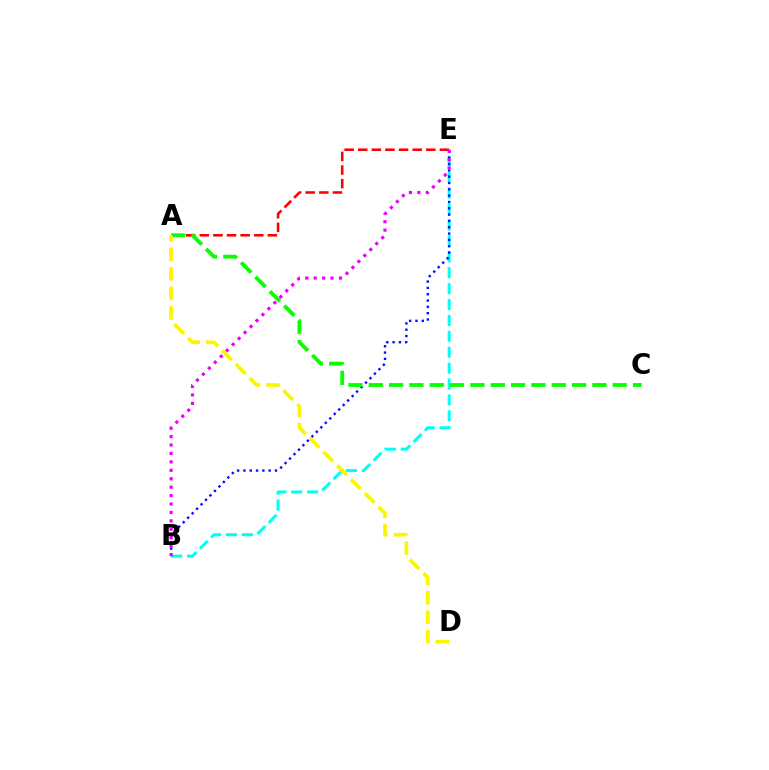{('A', 'E'): [{'color': '#ff0000', 'line_style': 'dashed', 'thickness': 1.85}], ('B', 'E'): [{'color': '#00fff6', 'line_style': 'dashed', 'thickness': 2.16}, {'color': '#0010ff', 'line_style': 'dotted', 'thickness': 1.72}, {'color': '#ee00ff', 'line_style': 'dotted', 'thickness': 2.29}], ('A', 'C'): [{'color': '#08ff00', 'line_style': 'dashed', 'thickness': 2.76}], ('A', 'D'): [{'color': '#fcf500', 'line_style': 'dashed', 'thickness': 2.65}]}